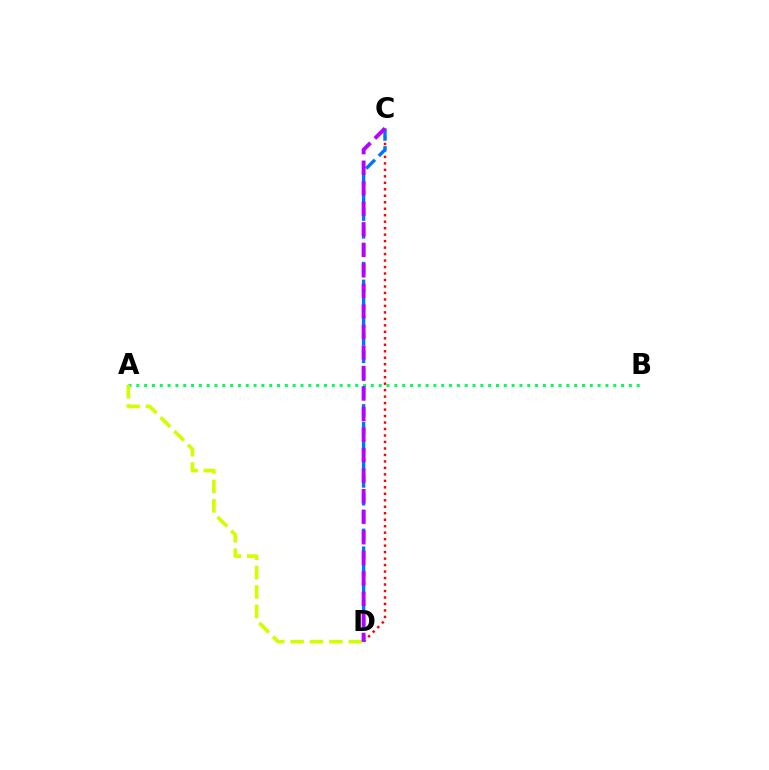{('A', 'B'): [{'color': '#00ff5c', 'line_style': 'dotted', 'thickness': 2.12}], ('C', 'D'): [{'color': '#ff0000', 'line_style': 'dotted', 'thickness': 1.76}, {'color': '#0074ff', 'line_style': 'dashed', 'thickness': 2.42}, {'color': '#b900ff', 'line_style': 'dashed', 'thickness': 2.79}], ('A', 'D'): [{'color': '#d1ff00', 'line_style': 'dashed', 'thickness': 2.64}]}